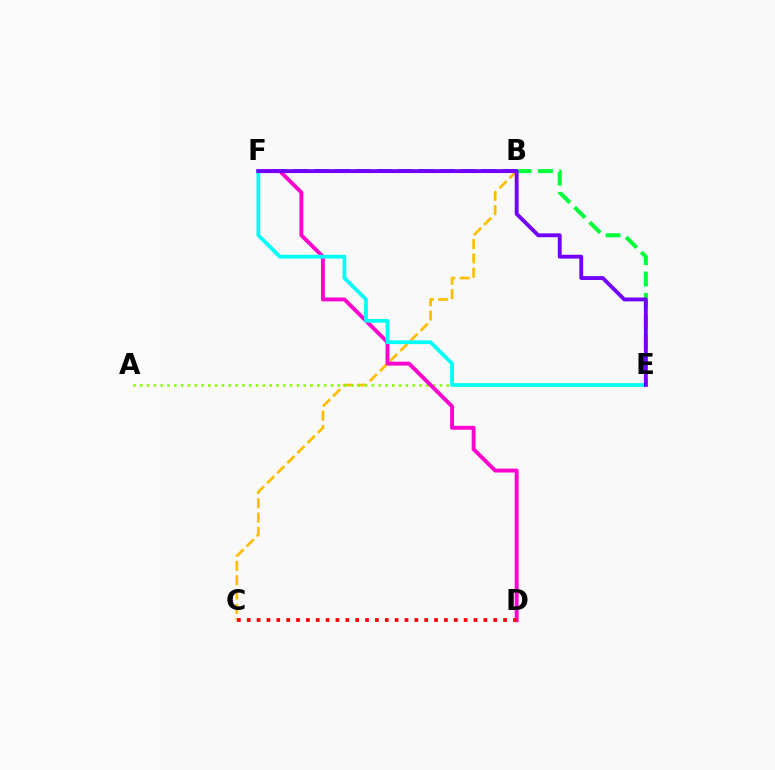{('B', 'C'): [{'color': '#ffbd00', 'line_style': 'dashed', 'thickness': 1.94}], ('B', 'F'): [{'color': '#004bff', 'line_style': 'dashed', 'thickness': 2.84}], ('A', 'E'): [{'color': '#84ff00', 'line_style': 'dotted', 'thickness': 1.85}], ('D', 'F'): [{'color': '#ff00cf', 'line_style': 'solid', 'thickness': 2.81}], ('B', 'E'): [{'color': '#00ff39', 'line_style': 'dashed', 'thickness': 2.9}], ('E', 'F'): [{'color': '#00fff6', 'line_style': 'solid', 'thickness': 2.7}, {'color': '#7200ff', 'line_style': 'solid', 'thickness': 2.78}], ('C', 'D'): [{'color': '#ff0000', 'line_style': 'dotted', 'thickness': 2.68}]}